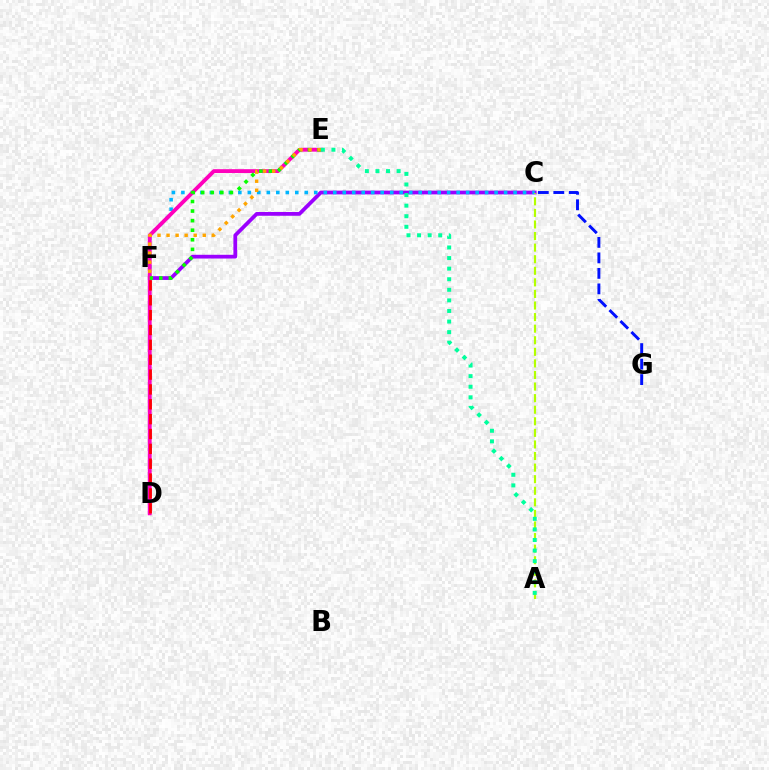{('C', 'F'): [{'color': '#9b00ff', 'line_style': 'solid', 'thickness': 2.7}, {'color': '#00b5ff', 'line_style': 'dotted', 'thickness': 2.58}], ('D', 'E'): [{'color': '#ff00bd', 'line_style': 'solid', 'thickness': 2.78}], ('C', 'G'): [{'color': '#0010ff', 'line_style': 'dashed', 'thickness': 2.1}], ('E', 'F'): [{'color': '#08ff00', 'line_style': 'dotted', 'thickness': 2.6}, {'color': '#ffa500', 'line_style': 'dotted', 'thickness': 2.46}], ('A', 'C'): [{'color': '#b3ff00', 'line_style': 'dashed', 'thickness': 1.57}], ('D', 'F'): [{'color': '#ff0000', 'line_style': 'dashed', 'thickness': 2.02}], ('A', 'E'): [{'color': '#00ff9d', 'line_style': 'dotted', 'thickness': 2.87}]}